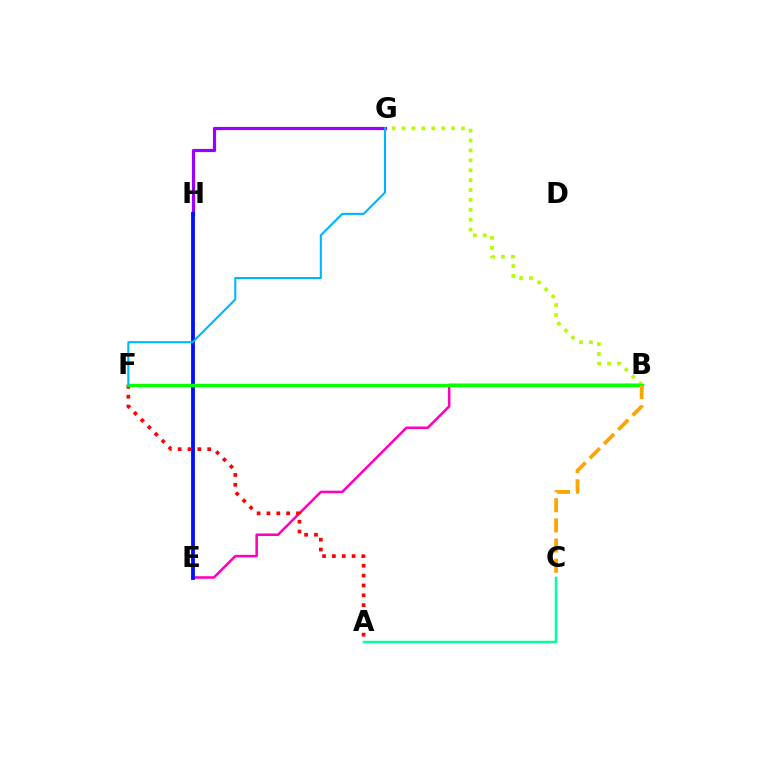{('B', 'E'): [{'color': '#ff00bd', 'line_style': 'solid', 'thickness': 1.84}], ('G', 'H'): [{'color': '#9b00ff', 'line_style': 'solid', 'thickness': 2.31}], ('B', 'G'): [{'color': '#b3ff00', 'line_style': 'dotted', 'thickness': 2.69}], ('E', 'H'): [{'color': '#0010ff', 'line_style': 'solid', 'thickness': 2.75}], ('A', 'F'): [{'color': '#ff0000', 'line_style': 'dotted', 'thickness': 2.67}], ('A', 'C'): [{'color': '#00ff9d', 'line_style': 'solid', 'thickness': 1.78}], ('B', 'F'): [{'color': '#08ff00', 'line_style': 'solid', 'thickness': 2.46}], ('B', 'C'): [{'color': '#ffa500', 'line_style': 'dashed', 'thickness': 2.74}], ('F', 'G'): [{'color': '#00b5ff', 'line_style': 'solid', 'thickness': 1.5}]}